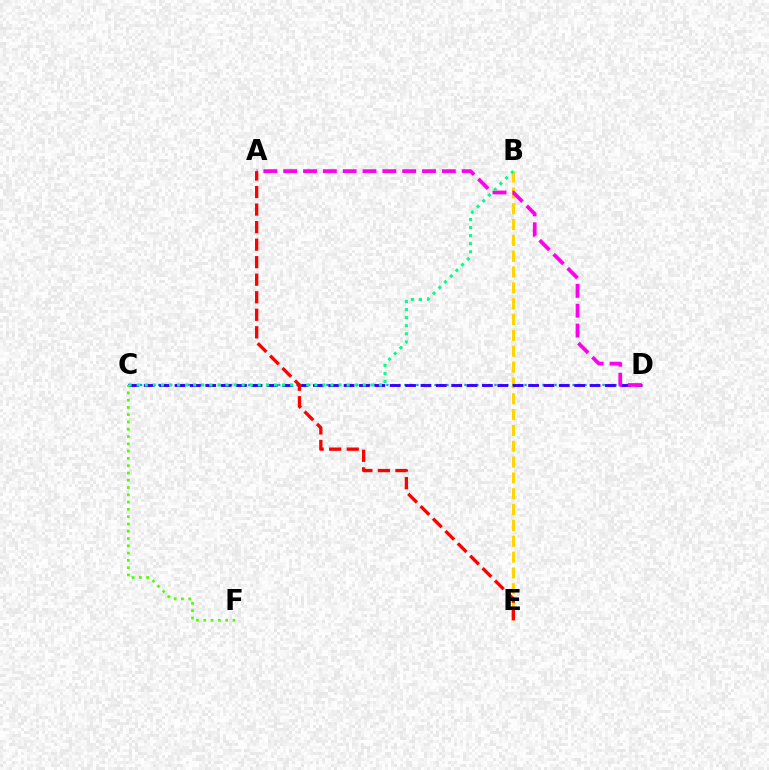{('B', 'E'): [{'color': '#ffd500', 'line_style': 'dashed', 'thickness': 2.15}], ('C', 'D'): [{'color': '#009eff', 'line_style': 'dotted', 'thickness': 1.63}, {'color': '#3700ff', 'line_style': 'dashed', 'thickness': 2.09}], ('A', 'D'): [{'color': '#ff00ed', 'line_style': 'dashed', 'thickness': 2.69}], ('B', 'C'): [{'color': '#00ff86', 'line_style': 'dotted', 'thickness': 2.19}], ('C', 'F'): [{'color': '#4fff00', 'line_style': 'dotted', 'thickness': 1.98}], ('A', 'E'): [{'color': '#ff0000', 'line_style': 'dashed', 'thickness': 2.38}]}